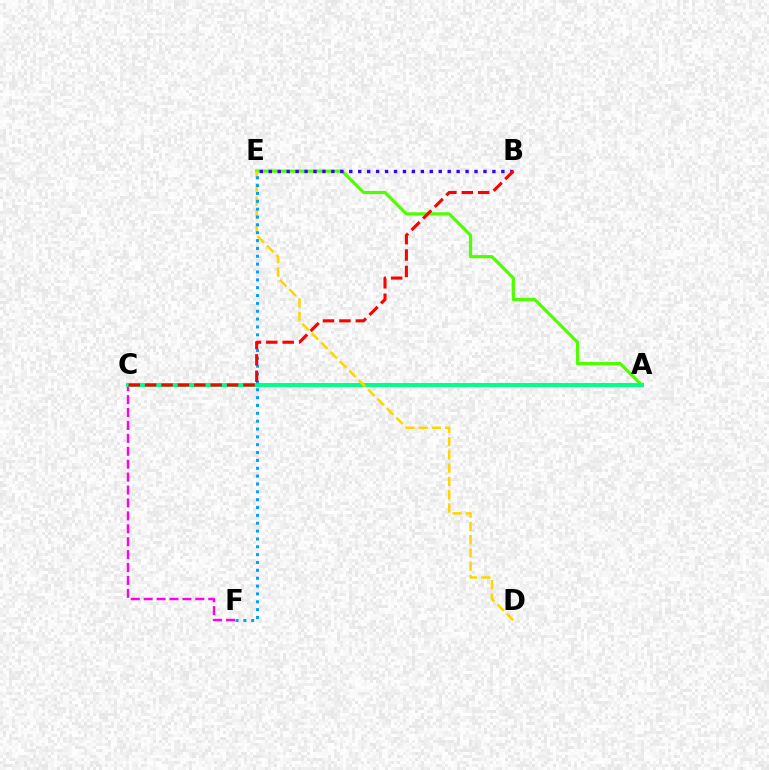{('A', 'E'): [{'color': '#4fff00', 'line_style': 'solid', 'thickness': 2.31}], ('B', 'E'): [{'color': '#3700ff', 'line_style': 'dotted', 'thickness': 2.43}], ('C', 'F'): [{'color': '#ff00ed', 'line_style': 'dashed', 'thickness': 1.75}], ('A', 'C'): [{'color': '#00ff86', 'line_style': 'solid', 'thickness': 2.84}], ('D', 'E'): [{'color': '#ffd500', 'line_style': 'dashed', 'thickness': 1.8}], ('E', 'F'): [{'color': '#009eff', 'line_style': 'dotted', 'thickness': 2.13}], ('B', 'C'): [{'color': '#ff0000', 'line_style': 'dashed', 'thickness': 2.23}]}